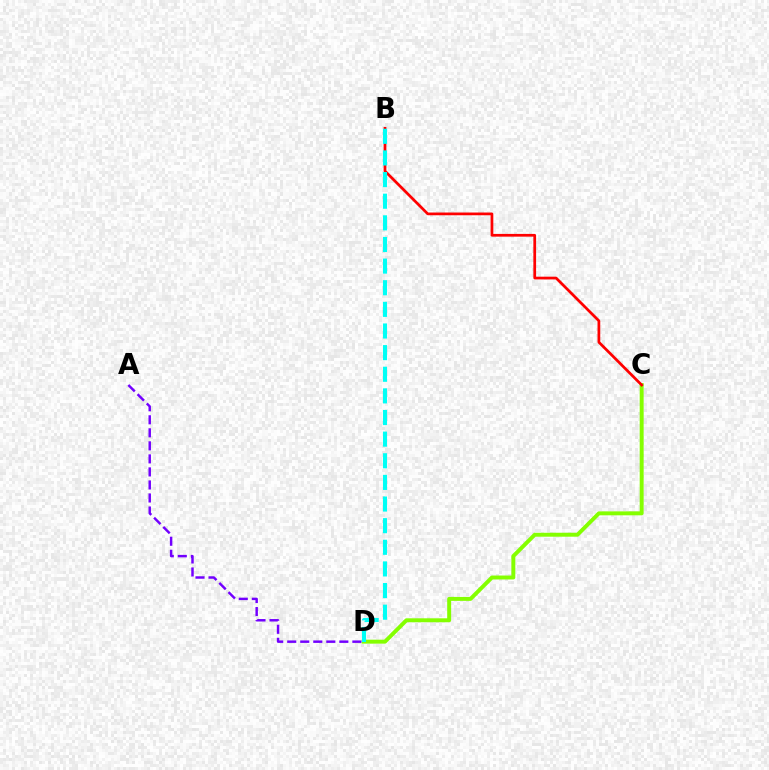{('C', 'D'): [{'color': '#84ff00', 'line_style': 'solid', 'thickness': 2.84}], ('A', 'D'): [{'color': '#7200ff', 'line_style': 'dashed', 'thickness': 1.77}], ('B', 'C'): [{'color': '#ff0000', 'line_style': 'solid', 'thickness': 1.97}], ('B', 'D'): [{'color': '#00fff6', 'line_style': 'dashed', 'thickness': 2.94}]}